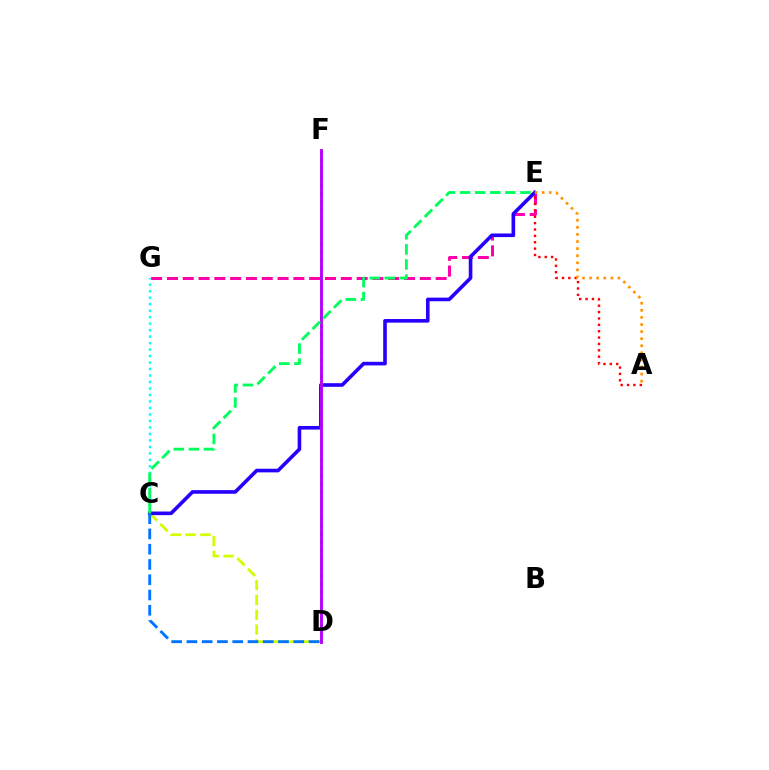{('E', 'G'): [{'color': '#ff00ac', 'line_style': 'dashed', 'thickness': 2.15}], ('C', 'D'): [{'color': '#d1ff00', 'line_style': 'dashed', 'thickness': 2.02}, {'color': '#0074ff', 'line_style': 'dashed', 'thickness': 2.07}], ('C', 'G'): [{'color': '#00fff6', 'line_style': 'dotted', 'thickness': 1.76}], ('A', 'E'): [{'color': '#ff0000', 'line_style': 'dotted', 'thickness': 1.73}, {'color': '#ff9400', 'line_style': 'dotted', 'thickness': 1.92}], ('C', 'E'): [{'color': '#2500ff', 'line_style': 'solid', 'thickness': 2.61}, {'color': '#00ff5c', 'line_style': 'dashed', 'thickness': 2.05}], ('D', 'F'): [{'color': '#3dff00', 'line_style': 'dotted', 'thickness': 2.26}, {'color': '#b900ff', 'line_style': 'solid', 'thickness': 2.09}]}